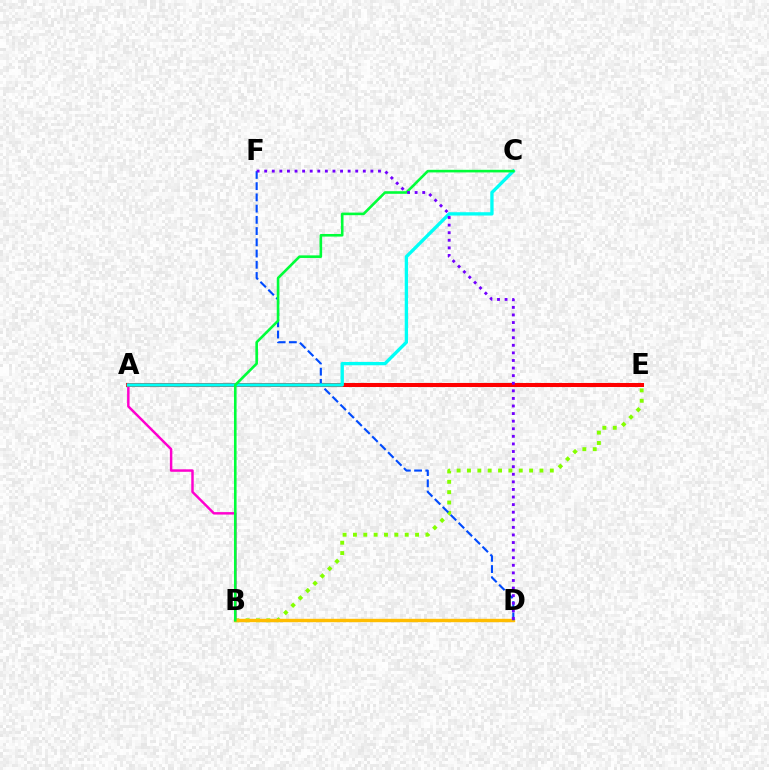{('B', 'E'): [{'color': '#84ff00', 'line_style': 'dotted', 'thickness': 2.81}], ('A', 'B'): [{'color': '#ff00cf', 'line_style': 'solid', 'thickness': 1.77}], ('B', 'D'): [{'color': '#ffbd00', 'line_style': 'solid', 'thickness': 2.44}], ('A', 'E'): [{'color': '#ff0000', 'line_style': 'solid', 'thickness': 2.91}], ('D', 'F'): [{'color': '#004bff', 'line_style': 'dashed', 'thickness': 1.53}, {'color': '#7200ff', 'line_style': 'dotted', 'thickness': 2.06}], ('A', 'C'): [{'color': '#00fff6', 'line_style': 'solid', 'thickness': 2.39}], ('B', 'C'): [{'color': '#00ff39', 'line_style': 'solid', 'thickness': 1.87}]}